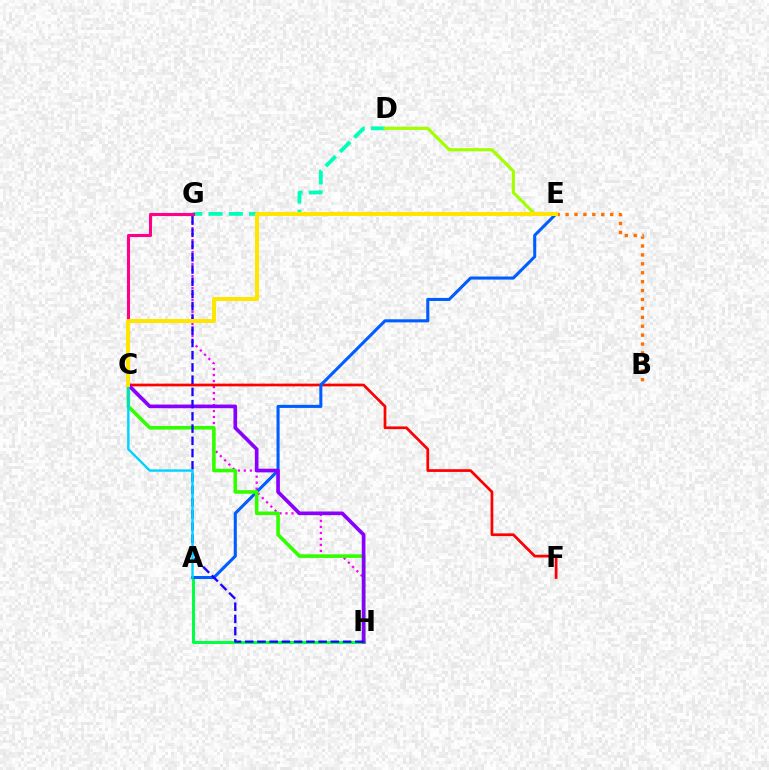{('G', 'H'): [{'color': '#fa00f9', 'line_style': 'dotted', 'thickness': 1.63}, {'color': '#1900ff', 'line_style': 'dashed', 'thickness': 1.66}], ('D', 'G'): [{'color': '#00ffbb', 'line_style': 'dashed', 'thickness': 2.75}], ('C', 'F'): [{'color': '#ff0000', 'line_style': 'solid', 'thickness': 1.96}], ('A', 'H'): [{'color': '#00ff45', 'line_style': 'solid', 'thickness': 2.18}], ('A', 'E'): [{'color': '#005dff', 'line_style': 'solid', 'thickness': 2.21}], ('C', 'H'): [{'color': '#31ff00', 'line_style': 'solid', 'thickness': 2.58}, {'color': '#8a00ff', 'line_style': 'solid', 'thickness': 2.64}], ('B', 'E'): [{'color': '#ff7000', 'line_style': 'dotted', 'thickness': 2.42}], ('C', 'G'): [{'color': '#ff0088', 'line_style': 'solid', 'thickness': 2.22}], ('D', 'E'): [{'color': '#a2ff00', 'line_style': 'solid', 'thickness': 2.27}], ('A', 'C'): [{'color': '#00d3ff', 'line_style': 'solid', 'thickness': 1.73}], ('C', 'E'): [{'color': '#ffe600', 'line_style': 'solid', 'thickness': 2.88}]}